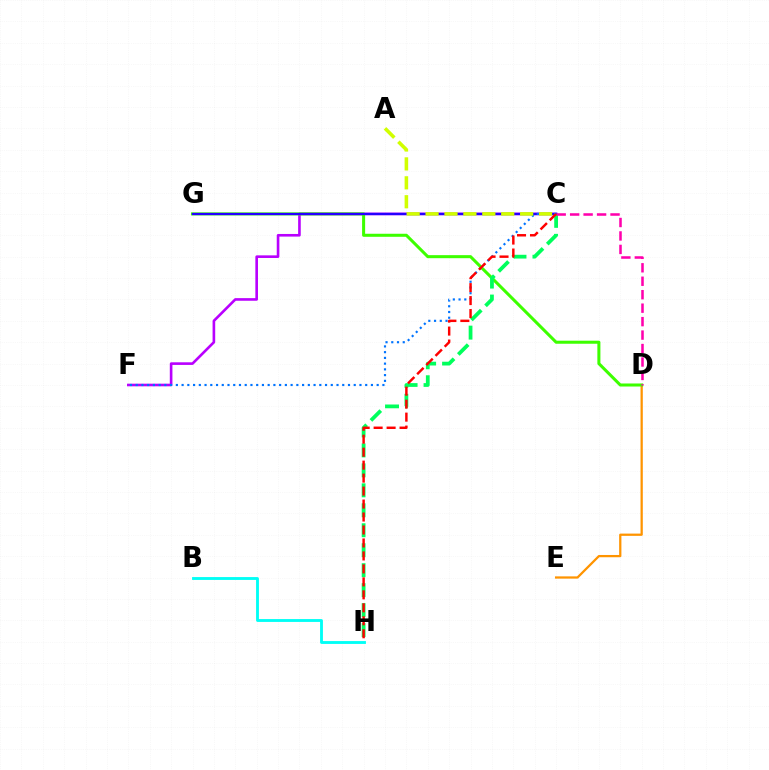{('C', 'F'): [{'color': '#b900ff', 'line_style': 'solid', 'thickness': 1.89}, {'color': '#0074ff', 'line_style': 'dotted', 'thickness': 1.56}], ('D', 'E'): [{'color': '#ff9400', 'line_style': 'solid', 'thickness': 1.63}], ('B', 'H'): [{'color': '#00fff6', 'line_style': 'solid', 'thickness': 2.05}], ('D', 'G'): [{'color': '#3dff00', 'line_style': 'solid', 'thickness': 2.19}], ('C', 'G'): [{'color': '#2500ff', 'line_style': 'solid', 'thickness': 1.65}], ('C', 'H'): [{'color': '#00ff5c', 'line_style': 'dashed', 'thickness': 2.71}, {'color': '#ff0000', 'line_style': 'dashed', 'thickness': 1.76}], ('A', 'C'): [{'color': '#d1ff00', 'line_style': 'dashed', 'thickness': 2.57}], ('C', 'D'): [{'color': '#ff00ac', 'line_style': 'dashed', 'thickness': 1.83}]}